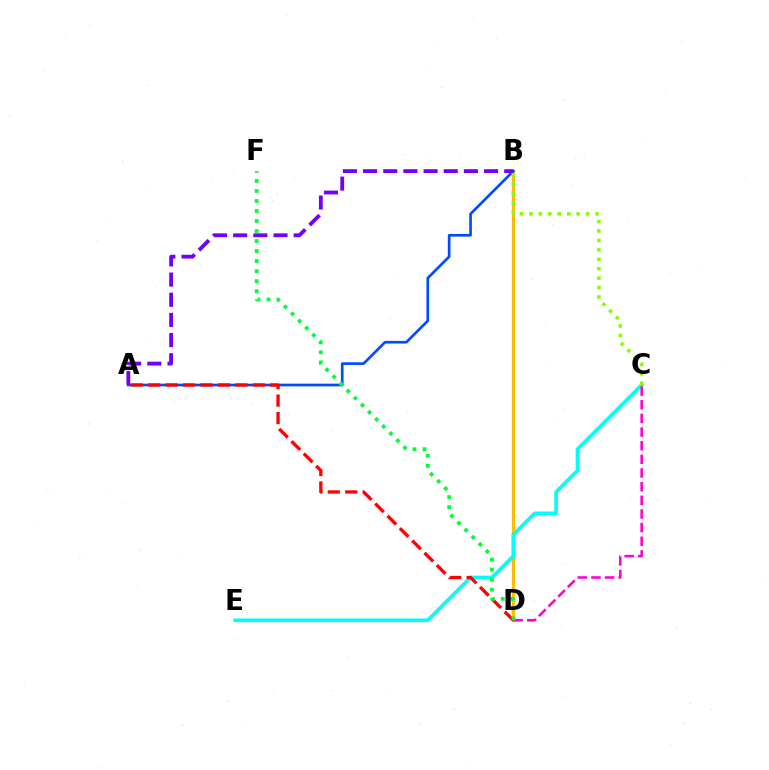{('B', 'D'): [{'color': '#ffbd00', 'line_style': 'solid', 'thickness': 2.33}], ('A', 'B'): [{'color': '#004bff', 'line_style': 'solid', 'thickness': 1.92}, {'color': '#7200ff', 'line_style': 'dashed', 'thickness': 2.74}], ('C', 'E'): [{'color': '#00fff6', 'line_style': 'solid', 'thickness': 2.65}], ('C', 'D'): [{'color': '#ff00cf', 'line_style': 'dashed', 'thickness': 1.85}], ('A', 'D'): [{'color': '#ff0000', 'line_style': 'dashed', 'thickness': 2.37}], ('B', 'C'): [{'color': '#84ff00', 'line_style': 'dotted', 'thickness': 2.57}], ('D', 'F'): [{'color': '#00ff39', 'line_style': 'dotted', 'thickness': 2.72}]}